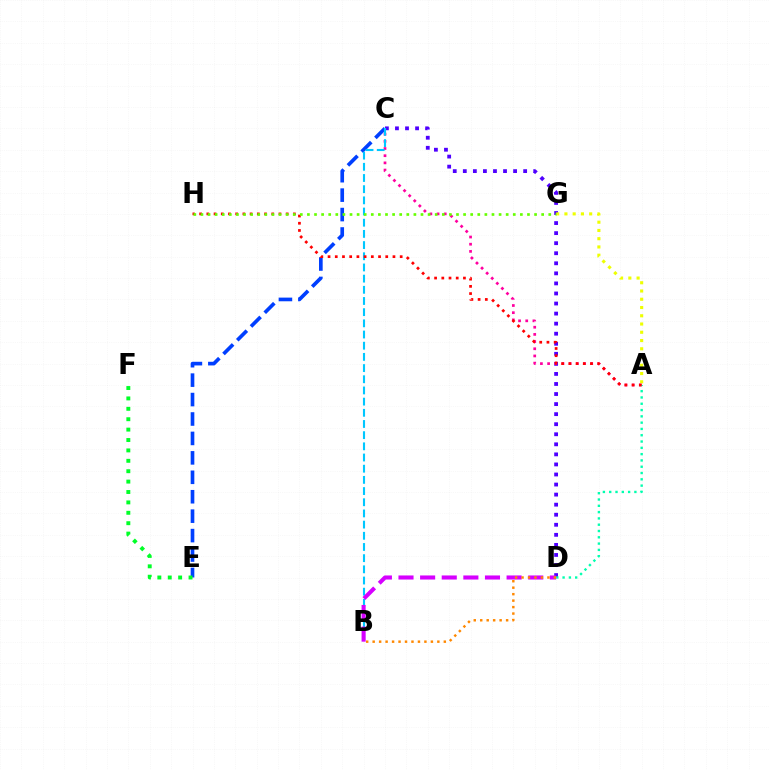{('C', 'E'): [{'color': '#003fff', 'line_style': 'dashed', 'thickness': 2.64}], ('C', 'D'): [{'color': '#4f00ff', 'line_style': 'dotted', 'thickness': 2.73}], ('A', 'C'): [{'color': '#ff00a0', 'line_style': 'dotted', 'thickness': 1.95}], ('B', 'C'): [{'color': '#00c7ff', 'line_style': 'dashed', 'thickness': 1.52}], ('A', 'D'): [{'color': '#00ffaf', 'line_style': 'dotted', 'thickness': 1.71}], ('A', 'G'): [{'color': '#eeff00', 'line_style': 'dotted', 'thickness': 2.24}], ('E', 'F'): [{'color': '#00ff27', 'line_style': 'dotted', 'thickness': 2.83}], ('A', 'H'): [{'color': '#ff0000', 'line_style': 'dotted', 'thickness': 1.96}], ('B', 'D'): [{'color': '#d600ff', 'line_style': 'dashed', 'thickness': 2.94}, {'color': '#ff8800', 'line_style': 'dotted', 'thickness': 1.76}], ('G', 'H'): [{'color': '#66ff00', 'line_style': 'dotted', 'thickness': 1.93}]}